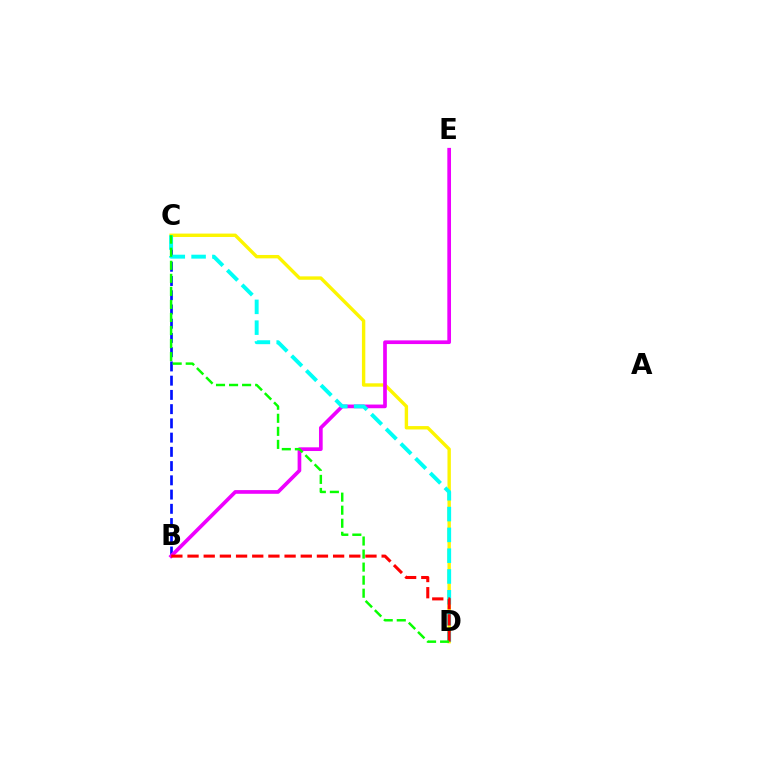{('B', 'C'): [{'color': '#0010ff', 'line_style': 'dashed', 'thickness': 1.93}], ('C', 'D'): [{'color': '#fcf500', 'line_style': 'solid', 'thickness': 2.44}, {'color': '#00fff6', 'line_style': 'dashed', 'thickness': 2.83}, {'color': '#08ff00', 'line_style': 'dashed', 'thickness': 1.77}], ('B', 'E'): [{'color': '#ee00ff', 'line_style': 'solid', 'thickness': 2.66}], ('B', 'D'): [{'color': '#ff0000', 'line_style': 'dashed', 'thickness': 2.2}]}